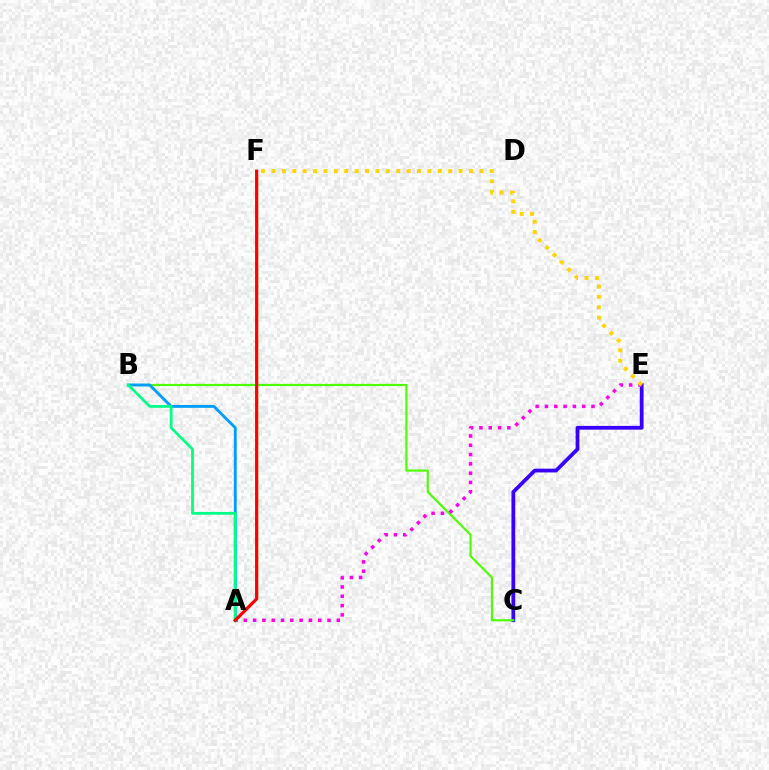{('C', 'E'): [{'color': '#3700ff', 'line_style': 'solid', 'thickness': 2.72}], ('B', 'C'): [{'color': '#4fff00', 'line_style': 'solid', 'thickness': 1.57}], ('A', 'E'): [{'color': '#ff00ed', 'line_style': 'dotted', 'thickness': 2.53}], ('A', 'B'): [{'color': '#009eff', 'line_style': 'solid', 'thickness': 2.08}, {'color': '#00ff86', 'line_style': 'solid', 'thickness': 1.99}], ('E', 'F'): [{'color': '#ffd500', 'line_style': 'dotted', 'thickness': 2.82}], ('A', 'F'): [{'color': '#ff0000', 'line_style': 'solid', 'thickness': 2.32}]}